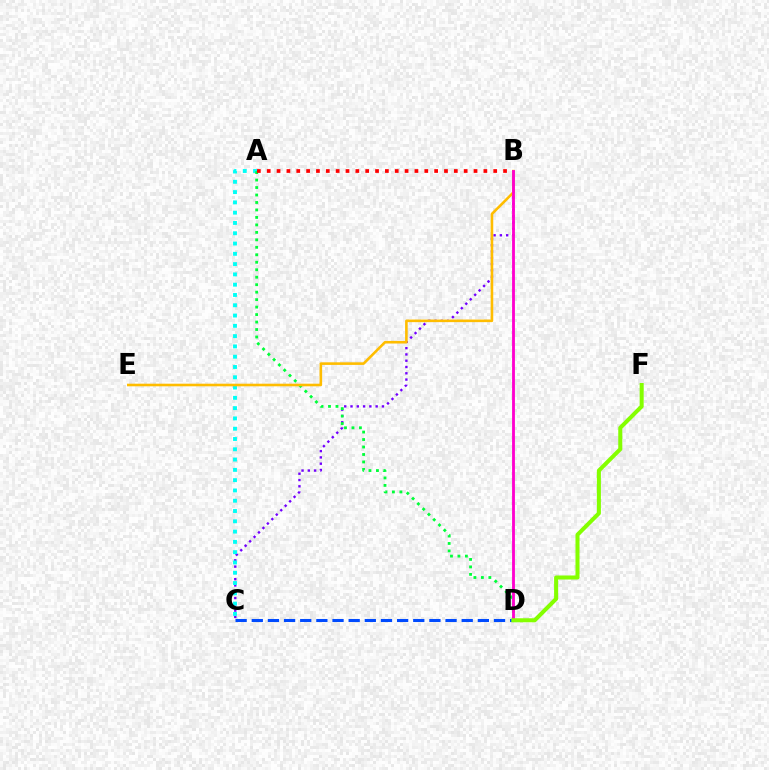{('B', 'C'): [{'color': '#7200ff', 'line_style': 'dotted', 'thickness': 1.71}], ('A', 'C'): [{'color': '#00fff6', 'line_style': 'dotted', 'thickness': 2.8}], ('A', 'D'): [{'color': '#00ff39', 'line_style': 'dotted', 'thickness': 2.03}], ('B', 'E'): [{'color': '#ffbd00', 'line_style': 'solid', 'thickness': 1.87}], ('B', 'D'): [{'color': '#ff00cf', 'line_style': 'solid', 'thickness': 2.04}], ('C', 'D'): [{'color': '#004bff', 'line_style': 'dashed', 'thickness': 2.19}], ('A', 'B'): [{'color': '#ff0000', 'line_style': 'dotted', 'thickness': 2.68}], ('D', 'F'): [{'color': '#84ff00', 'line_style': 'solid', 'thickness': 2.9}]}